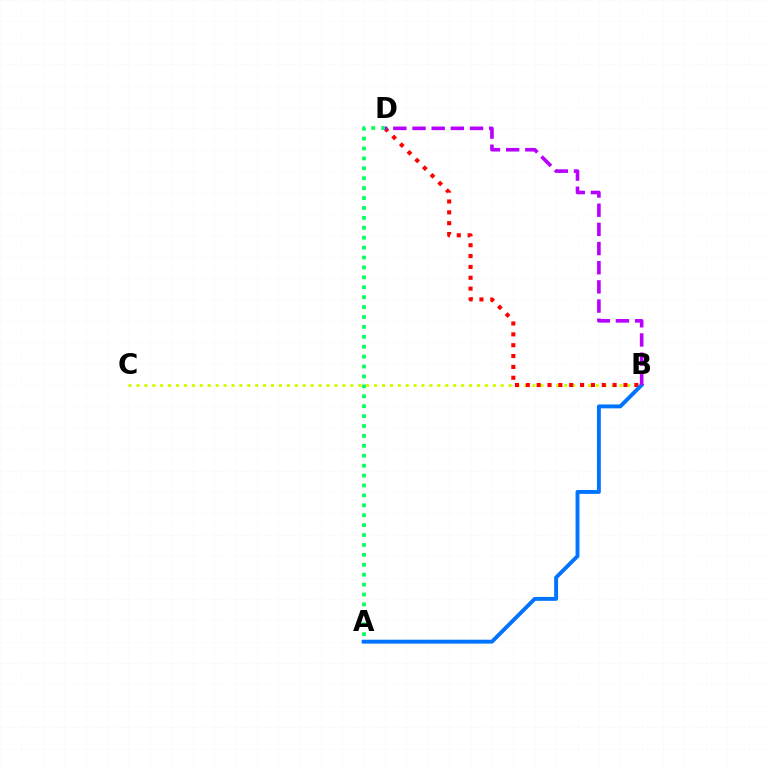{('B', 'C'): [{'color': '#d1ff00', 'line_style': 'dotted', 'thickness': 2.15}], ('B', 'D'): [{'color': '#ff0000', 'line_style': 'dotted', 'thickness': 2.95}, {'color': '#b900ff', 'line_style': 'dashed', 'thickness': 2.6}], ('A', 'B'): [{'color': '#0074ff', 'line_style': 'solid', 'thickness': 2.81}], ('A', 'D'): [{'color': '#00ff5c', 'line_style': 'dotted', 'thickness': 2.69}]}